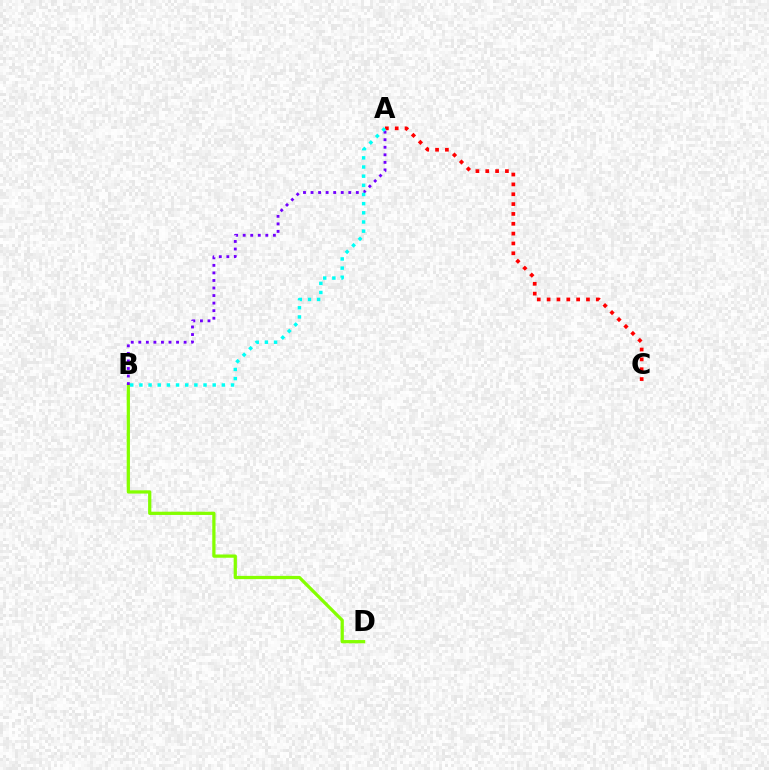{('A', 'C'): [{'color': '#ff0000', 'line_style': 'dotted', 'thickness': 2.67}], ('B', 'D'): [{'color': '#84ff00', 'line_style': 'solid', 'thickness': 2.33}], ('A', 'B'): [{'color': '#7200ff', 'line_style': 'dotted', 'thickness': 2.05}, {'color': '#00fff6', 'line_style': 'dotted', 'thickness': 2.49}]}